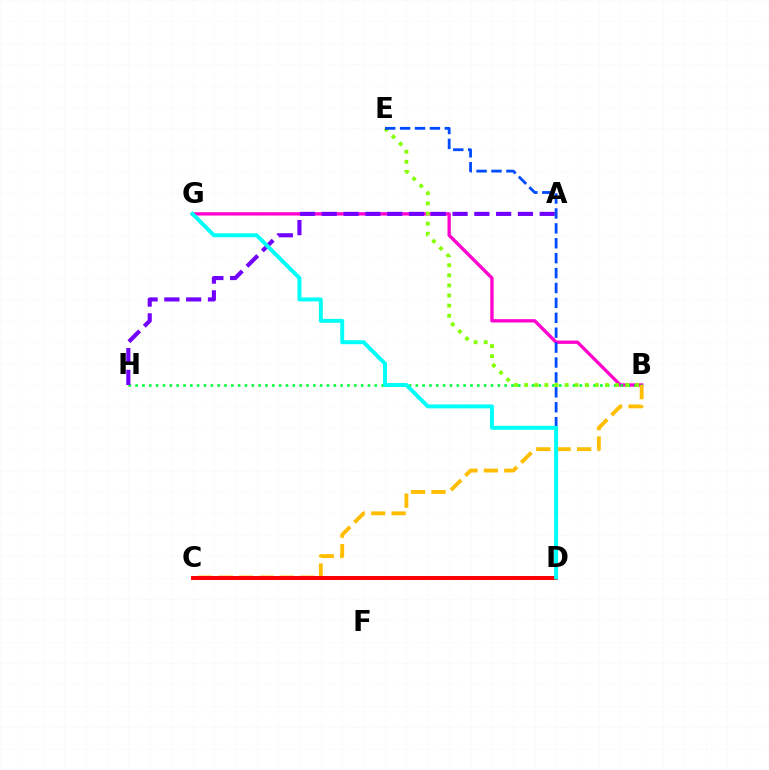{('B', 'G'): [{'color': '#ff00cf', 'line_style': 'solid', 'thickness': 2.39}], ('B', 'H'): [{'color': '#00ff39', 'line_style': 'dotted', 'thickness': 1.86}], ('B', 'E'): [{'color': '#84ff00', 'line_style': 'dotted', 'thickness': 2.74}], ('B', 'C'): [{'color': '#ffbd00', 'line_style': 'dashed', 'thickness': 2.77}], ('A', 'H'): [{'color': '#7200ff', 'line_style': 'dashed', 'thickness': 2.96}], ('D', 'E'): [{'color': '#004bff', 'line_style': 'dashed', 'thickness': 2.03}], ('C', 'D'): [{'color': '#ff0000', 'line_style': 'solid', 'thickness': 2.86}], ('D', 'G'): [{'color': '#00fff6', 'line_style': 'solid', 'thickness': 2.84}]}